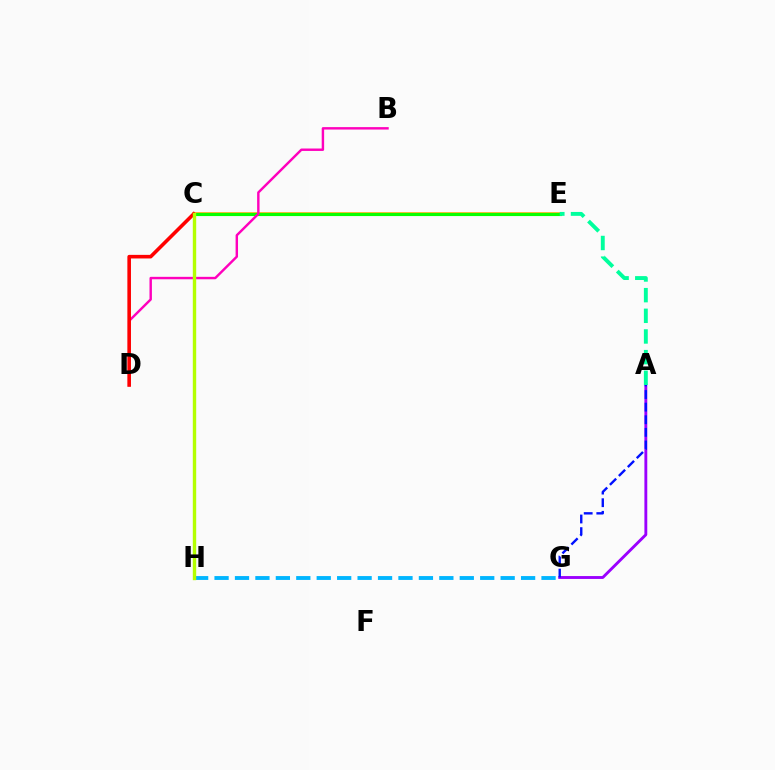{('A', 'G'): [{'color': '#9b00ff', 'line_style': 'solid', 'thickness': 2.07}, {'color': '#0010ff', 'line_style': 'dashed', 'thickness': 1.71}], ('C', 'E'): [{'color': '#ffa500', 'line_style': 'solid', 'thickness': 2.54}, {'color': '#08ff00', 'line_style': 'solid', 'thickness': 2.25}], ('G', 'H'): [{'color': '#00b5ff', 'line_style': 'dashed', 'thickness': 2.78}], ('B', 'D'): [{'color': '#ff00bd', 'line_style': 'solid', 'thickness': 1.75}], ('C', 'D'): [{'color': '#ff0000', 'line_style': 'solid', 'thickness': 2.59}], ('A', 'E'): [{'color': '#00ff9d', 'line_style': 'dashed', 'thickness': 2.81}], ('C', 'H'): [{'color': '#b3ff00', 'line_style': 'solid', 'thickness': 2.44}]}